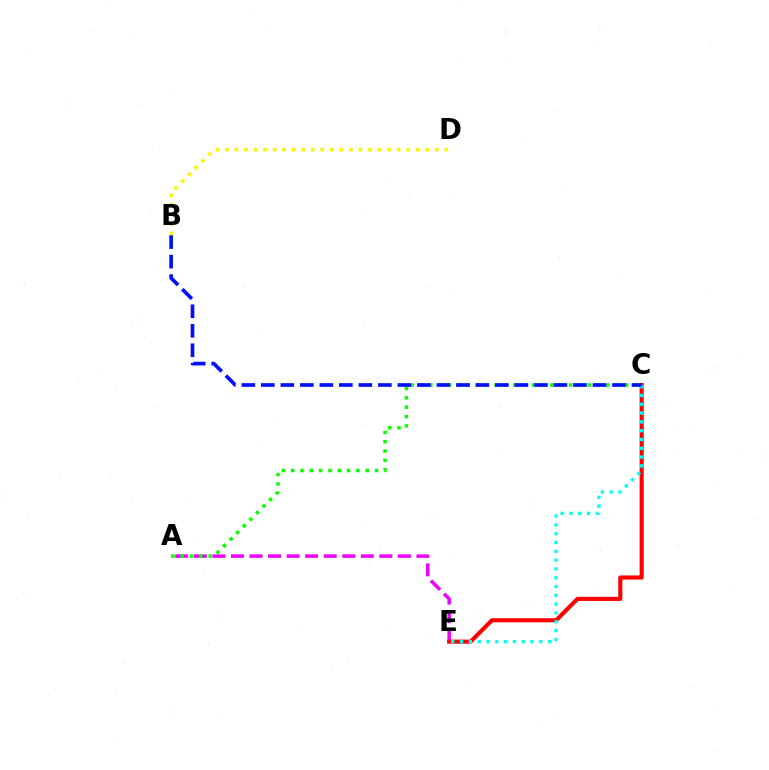{('A', 'E'): [{'color': '#ee00ff', 'line_style': 'dashed', 'thickness': 2.52}], ('B', 'D'): [{'color': '#fcf500', 'line_style': 'dotted', 'thickness': 2.59}], ('C', 'E'): [{'color': '#ff0000', 'line_style': 'solid', 'thickness': 2.96}, {'color': '#00fff6', 'line_style': 'dotted', 'thickness': 2.39}], ('A', 'C'): [{'color': '#08ff00', 'line_style': 'dotted', 'thickness': 2.53}], ('B', 'C'): [{'color': '#0010ff', 'line_style': 'dashed', 'thickness': 2.65}]}